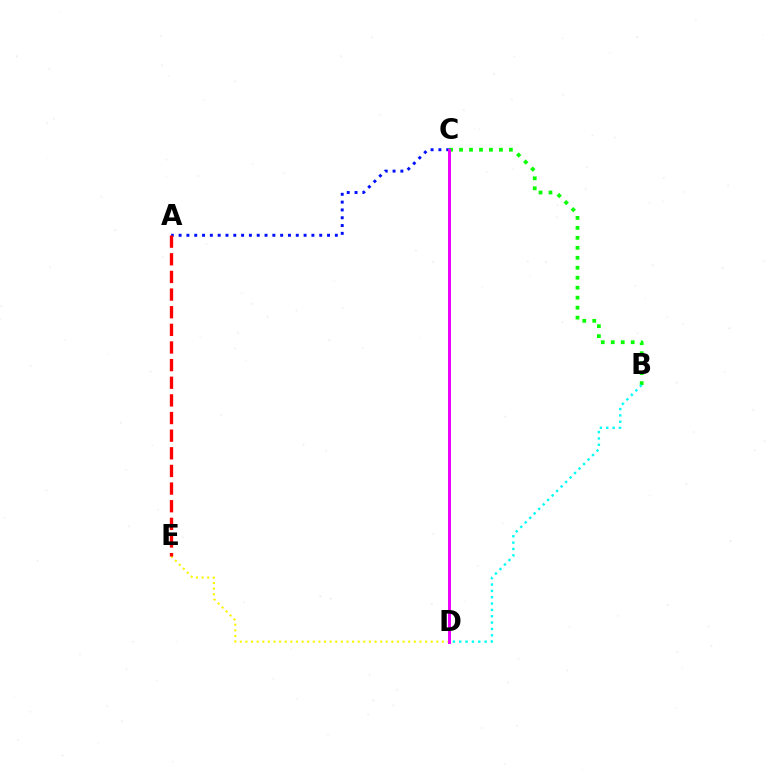{('B', 'C'): [{'color': '#08ff00', 'line_style': 'dotted', 'thickness': 2.71}], ('D', 'E'): [{'color': '#fcf500', 'line_style': 'dotted', 'thickness': 1.53}], ('A', 'C'): [{'color': '#0010ff', 'line_style': 'dotted', 'thickness': 2.12}], ('A', 'E'): [{'color': '#ff0000', 'line_style': 'dashed', 'thickness': 2.4}], ('B', 'D'): [{'color': '#00fff6', 'line_style': 'dotted', 'thickness': 1.72}], ('C', 'D'): [{'color': '#ee00ff', 'line_style': 'solid', 'thickness': 2.13}]}